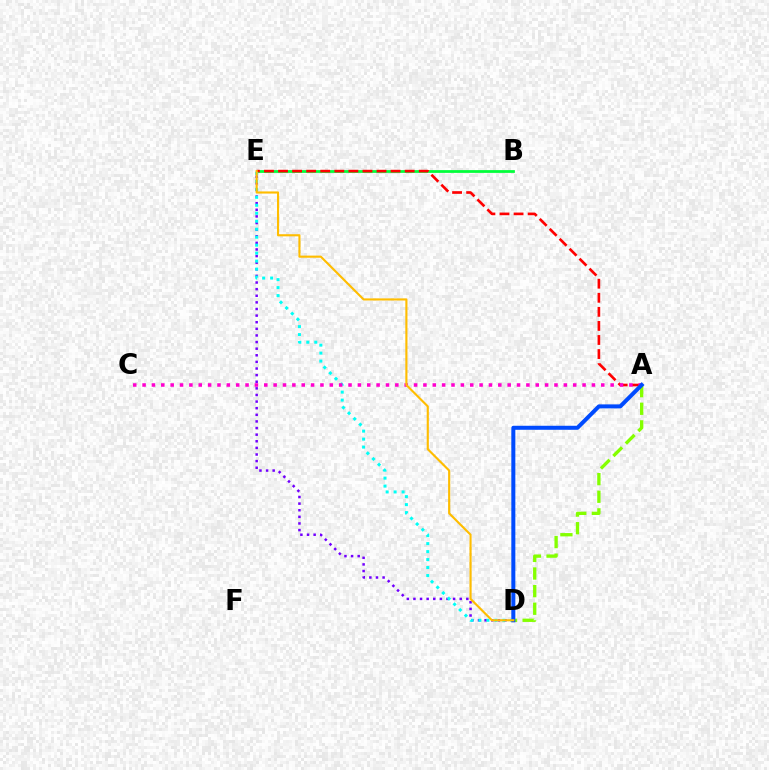{('D', 'E'): [{'color': '#7200ff', 'line_style': 'dotted', 'thickness': 1.8}, {'color': '#00fff6', 'line_style': 'dotted', 'thickness': 2.17}, {'color': '#ffbd00', 'line_style': 'solid', 'thickness': 1.53}], ('B', 'E'): [{'color': '#00ff39', 'line_style': 'solid', 'thickness': 1.99}], ('A', 'E'): [{'color': '#ff0000', 'line_style': 'dashed', 'thickness': 1.91}], ('A', 'D'): [{'color': '#84ff00', 'line_style': 'dashed', 'thickness': 2.39}, {'color': '#004bff', 'line_style': 'solid', 'thickness': 2.89}], ('A', 'C'): [{'color': '#ff00cf', 'line_style': 'dotted', 'thickness': 2.54}]}